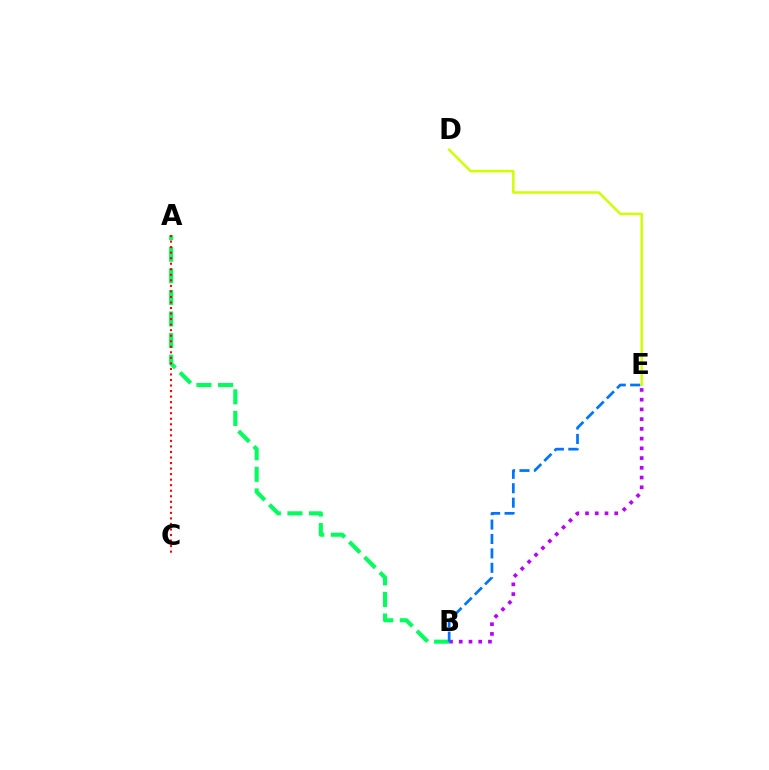{('B', 'E'): [{'color': '#b900ff', 'line_style': 'dotted', 'thickness': 2.65}, {'color': '#0074ff', 'line_style': 'dashed', 'thickness': 1.96}], ('A', 'B'): [{'color': '#00ff5c', 'line_style': 'dashed', 'thickness': 2.93}], ('A', 'C'): [{'color': '#ff0000', 'line_style': 'dotted', 'thickness': 1.5}], ('D', 'E'): [{'color': '#d1ff00', 'line_style': 'solid', 'thickness': 1.79}]}